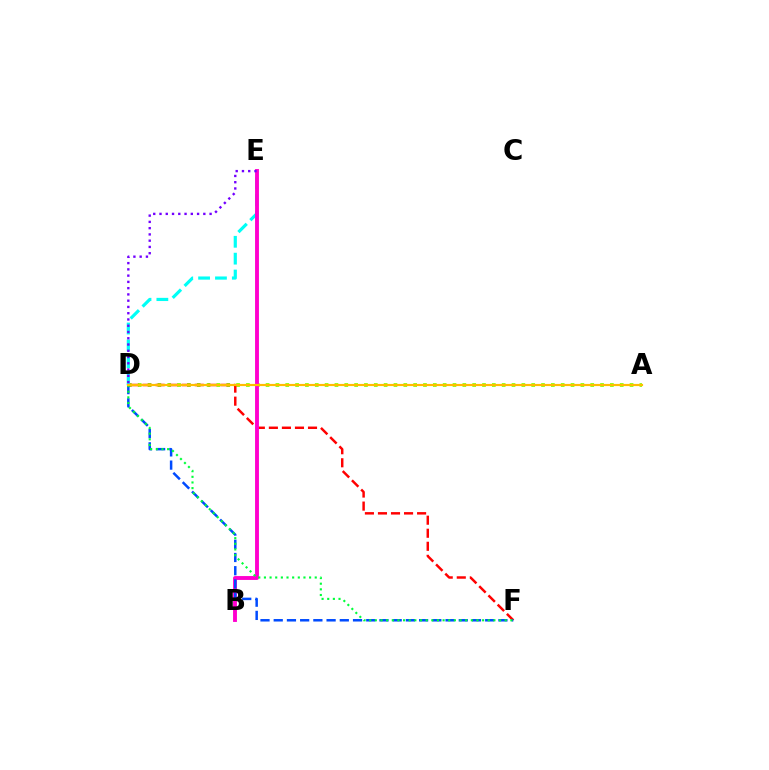{('A', 'D'): [{'color': '#84ff00', 'line_style': 'dotted', 'thickness': 2.67}, {'color': '#ffbd00', 'line_style': 'solid', 'thickness': 1.57}], ('D', 'F'): [{'color': '#ff0000', 'line_style': 'dashed', 'thickness': 1.77}, {'color': '#004bff', 'line_style': 'dashed', 'thickness': 1.8}, {'color': '#00ff39', 'line_style': 'dotted', 'thickness': 1.53}], ('D', 'E'): [{'color': '#00fff6', 'line_style': 'dashed', 'thickness': 2.29}, {'color': '#7200ff', 'line_style': 'dotted', 'thickness': 1.7}], ('B', 'E'): [{'color': '#ff00cf', 'line_style': 'solid', 'thickness': 2.79}]}